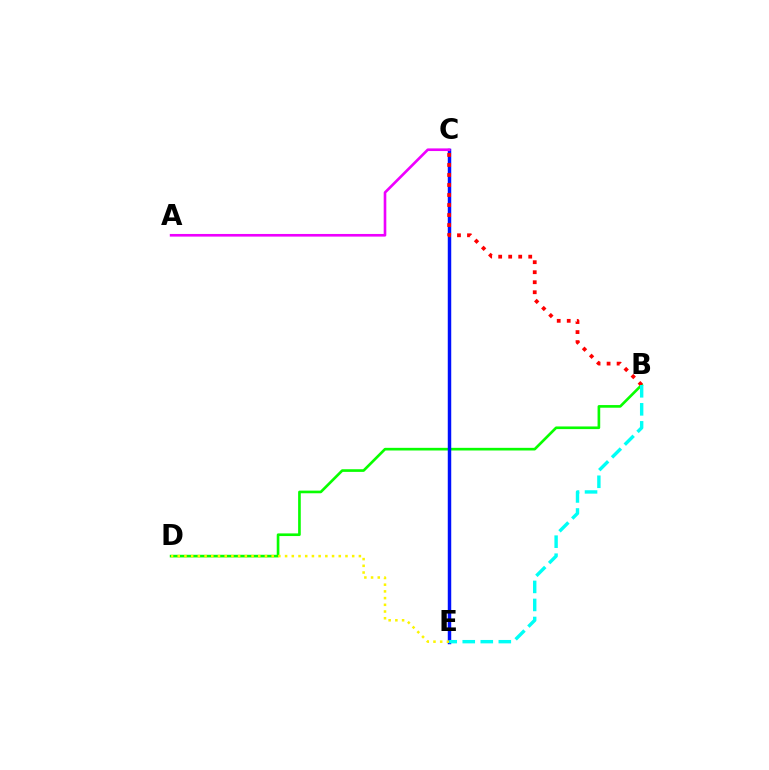{('B', 'D'): [{'color': '#08ff00', 'line_style': 'solid', 'thickness': 1.91}], ('C', 'E'): [{'color': '#0010ff', 'line_style': 'solid', 'thickness': 2.49}], ('A', 'C'): [{'color': '#ee00ff', 'line_style': 'solid', 'thickness': 1.9}], ('B', 'C'): [{'color': '#ff0000', 'line_style': 'dotted', 'thickness': 2.72}], ('D', 'E'): [{'color': '#fcf500', 'line_style': 'dotted', 'thickness': 1.82}], ('B', 'E'): [{'color': '#00fff6', 'line_style': 'dashed', 'thickness': 2.45}]}